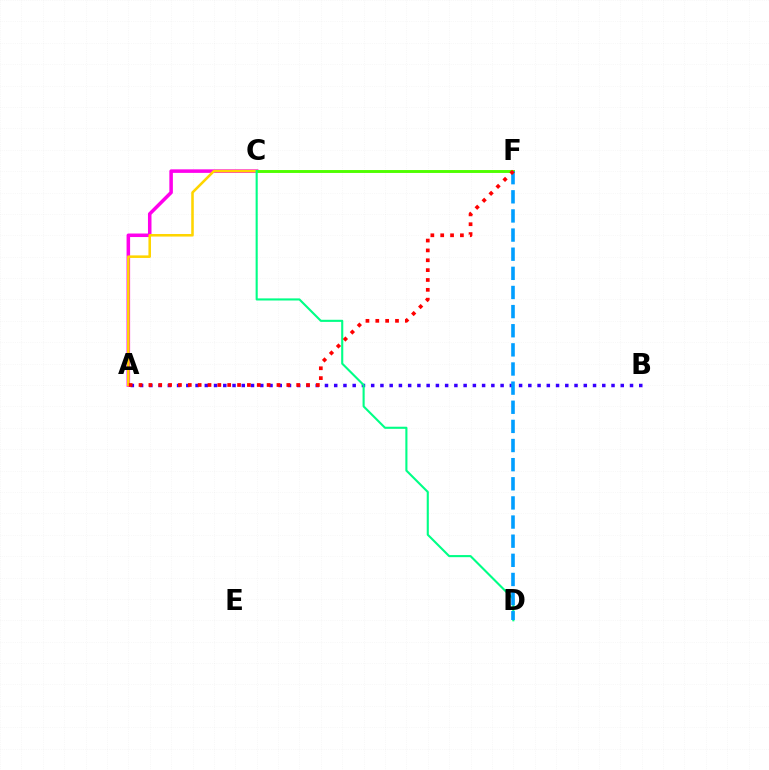{('A', 'C'): [{'color': '#ff00ed', 'line_style': 'solid', 'thickness': 2.54}, {'color': '#ffd500', 'line_style': 'solid', 'thickness': 1.84}], ('A', 'B'): [{'color': '#3700ff', 'line_style': 'dotted', 'thickness': 2.51}], ('C', 'F'): [{'color': '#4fff00', 'line_style': 'solid', 'thickness': 2.09}], ('C', 'D'): [{'color': '#00ff86', 'line_style': 'solid', 'thickness': 1.52}], ('D', 'F'): [{'color': '#009eff', 'line_style': 'dashed', 'thickness': 2.6}], ('A', 'F'): [{'color': '#ff0000', 'line_style': 'dotted', 'thickness': 2.68}]}